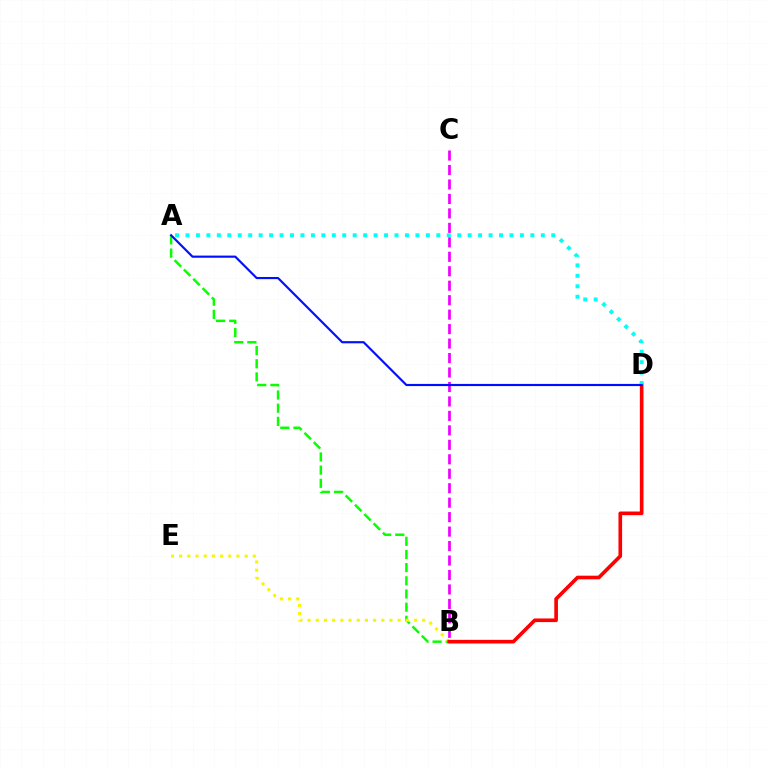{('B', 'C'): [{'color': '#ee00ff', 'line_style': 'dashed', 'thickness': 1.96}], ('A', 'B'): [{'color': '#08ff00', 'line_style': 'dashed', 'thickness': 1.79}], ('B', 'E'): [{'color': '#fcf500', 'line_style': 'dotted', 'thickness': 2.22}], ('B', 'D'): [{'color': '#ff0000', 'line_style': 'solid', 'thickness': 2.62}], ('A', 'D'): [{'color': '#00fff6', 'line_style': 'dotted', 'thickness': 2.84}, {'color': '#0010ff', 'line_style': 'solid', 'thickness': 1.56}]}